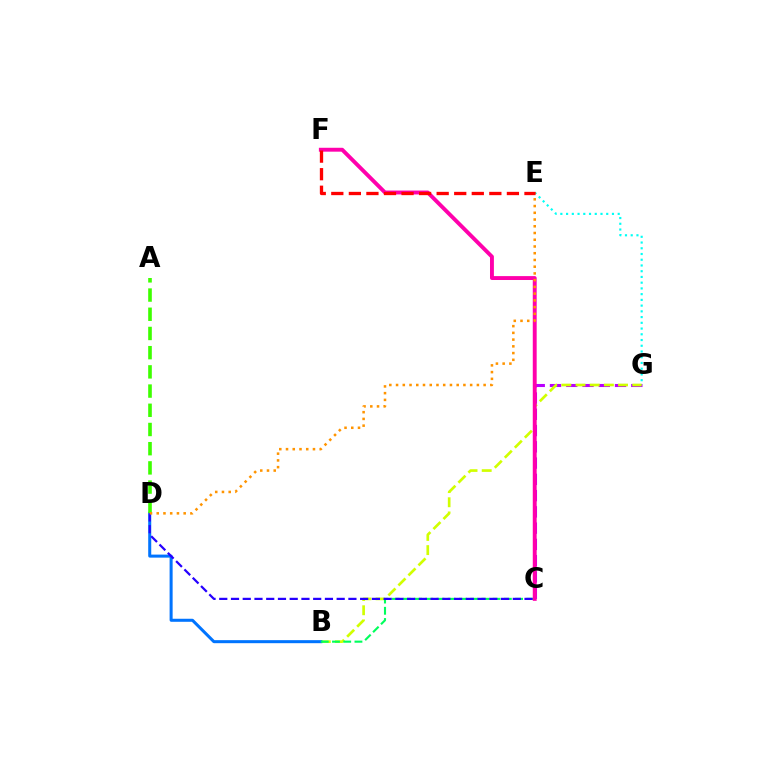{('C', 'G'): [{'color': '#b900ff', 'line_style': 'dashed', 'thickness': 2.21}], ('E', 'G'): [{'color': '#00fff6', 'line_style': 'dotted', 'thickness': 1.56}], ('B', 'G'): [{'color': '#d1ff00', 'line_style': 'dashed', 'thickness': 1.93}], ('B', 'D'): [{'color': '#0074ff', 'line_style': 'solid', 'thickness': 2.18}], ('B', 'C'): [{'color': '#00ff5c', 'line_style': 'dashed', 'thickness': 1.53}], ('A', 'D'): [{'color': '#3dff00', 'line_style': 'dashed', 'thickness': 2.61}], ('C', 'D'): [{'color': '#2500ff', 'line_style': 'dashed', 'thickness': 1.6}], ('C', 'F'): [{'color': '#ff00ac', 'line_style': 'solid', 'thickness': 2.81}], ('D', 'E'): [{'color': '#ff9400', 'line_style': 'dotted', 'thickness': 1.83}], ('E', 'F'): [{'color': '#ff0000', 'line_style': 'dashed', 'thickness': 2.39}]}